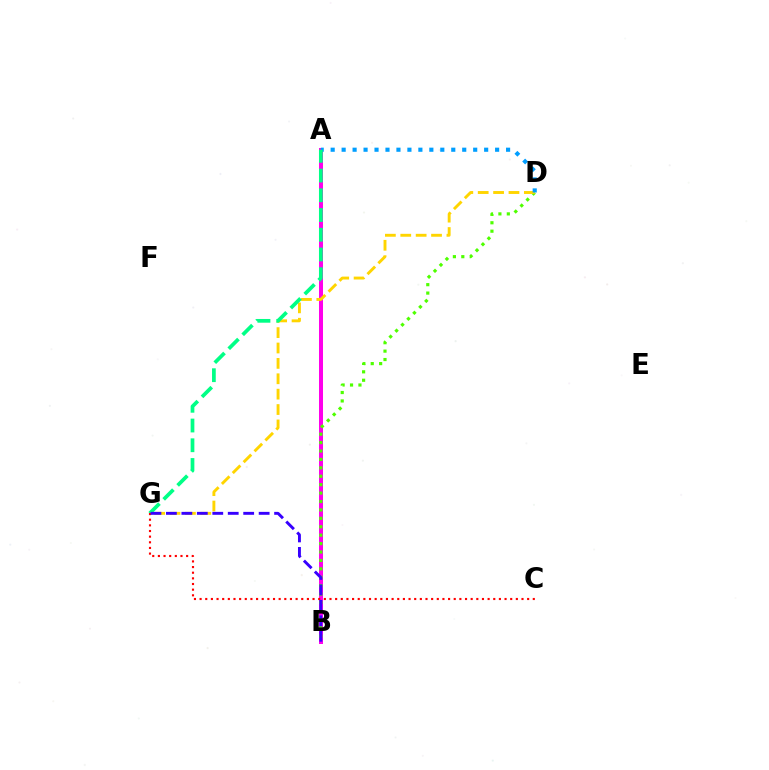{('A', 'B'): [{'color': '#ff00ed', 'line_style': 'solid', 'thickness': 2.88}], ('B', 'D'): [{'color': '#4fff00', 'line_style': 'dotted', 'thickness': 2.29}], ('D', 'G'): [{'color': '#ffd500', 'line_style': 'dashed', 'thickness': 2.09}], ('A', 'D'): [{'color': '#009eff', 'line_style': 'dotted', 'thickness': 2.98}], ('A', 'G'): [{'color': '#00ff86', 'line_style': 'dashed', 'thickness': 2.68}], ('C', 'G'): [{'color': '#ff0000', 'line_style': 'dotted', 'thickness': 1.53}], ('B', 'G'): [{'color': '#3700ff', 'line_style': 'dashed', 'thickness': 2.1}]}